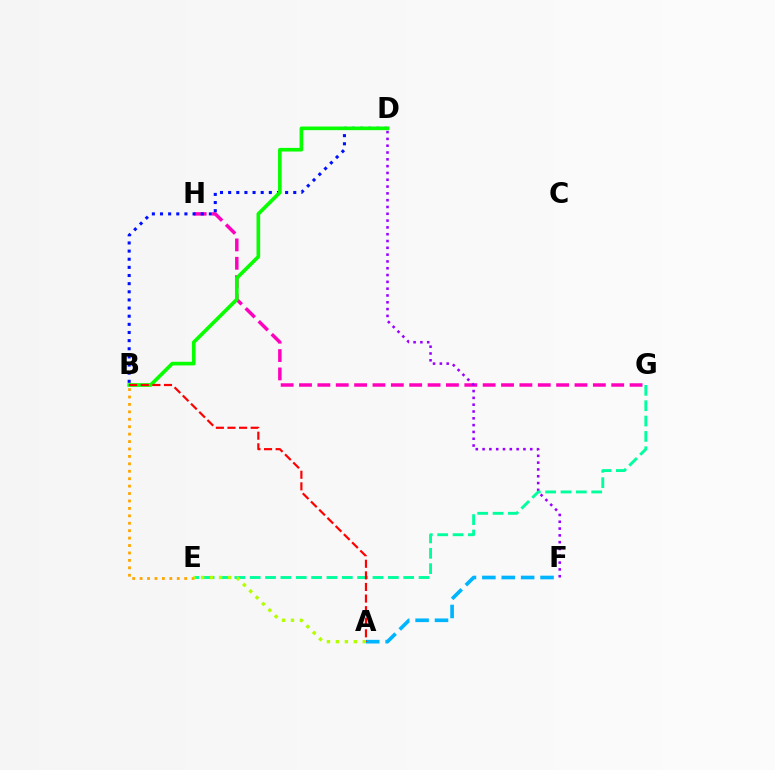{('G', 'H'): [{'color': '#ff00bd', 'line_style': 'dashed', 'thickness': 2.49}], ('B', 'D'): [{'color': '#0010ff', 'line_style': 'dotted', 'thickness': 2.21}, {'color': '#08ff00', 'line_style': 'solid', 'thickness': 2.62}], ('B', 'E'): [{'color': '#ffa500', 'line_style': 'dotted', 'thickness': 2.02}], ('A', 'F'): [{'color': '#00b5ff', 'line_style': 'dashed', 'thickness': 2.63}], ('D', 'F'): [{'color': '#9b00ff', 'line_style': 'dotted', 'thickness': 1.85}], ('E', 'G'): [{'color': '#00ff9d', 'line_style': 'dashed', 'thickness': 2.09}], ('A', 'B'): [{'color': '#ff0000', 'line_style': 'dashed', 'thickness': 1.57}], ('A', 'E'): [{'color': '#b3ff00', 'line_style': 'dotted', 'thickness': 2.43}]}